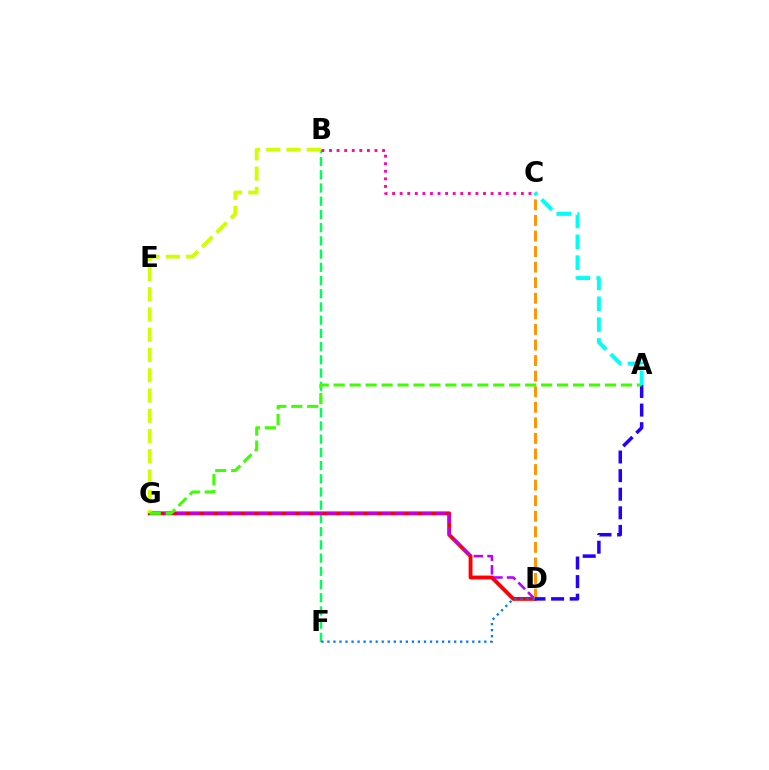{('B', 'F'): [{'color': '#00ff5c', 'line_style': 'dashed', 'thickness': 1.8}], ('D', 'G'): [{'color': '#ff0000', 'line_style': 'solid', 'thickness': 2.78}, {'color': '#b900ff', 'line_style': 'dashed', 'thickness': 1.85}], ('C', 'D'): [{'color': '#ff9400', 'line_style': 'dashed', 'thickness': 2.12}], ('B', 'G'): [{'color': '#d1ff00', 'line_style': 'dashed', 'thickness': 2.75}], ('A', 'D'): [{'color': '#2500ff', 'line_style': 'dashed', 'thickness': 2.53}], ('D', 'F'): [{'color': '#0074ff', 'line_style': 'dotted', 'thickness': 1.64}], ('B', 'C'): [{'color': '#ff00ac', 'line_style': 'dotted', 'thickness': 2.06}], ('A', 'G'): [{'color': '#3dff00', 'line_style': 'dashed', 'thickness': 2.17}], ('A', 'C'): [{'color': '#00fff6', 'line_style': 'dashed', 'thickness': 2.83}]}